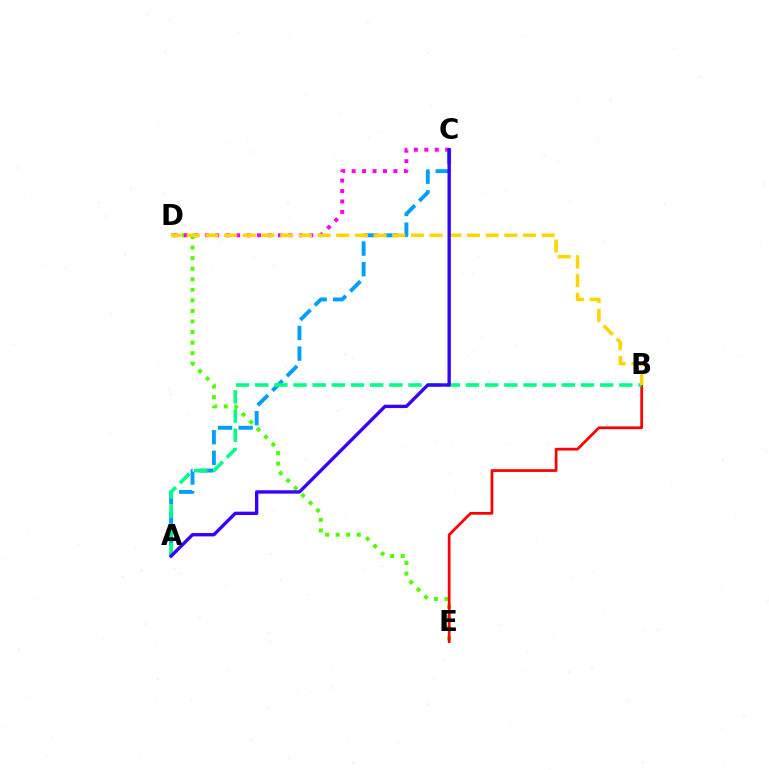{('D', 'E'): [{'color': '#4fff00', 'line_style': 'dotted', 'thickness': 2.87}], ('C', 'D'): [{'color': '#ff00ed', 'line_style': 'dotted', 'thickness': 2.84}], ('B', 'E'): [{'color': '#ff0000', 'line_style': 'solid', 'thickness': 1.96}], ('A', 'C'): [{'color': '#009eff', 'line_style': 'dashed', 'thickness': 2.8}, {'color': '#3700ff', 'line_style': 'solid', 'thickness': 2.41}], ('A', 'B'): [{'color': '#00ff86', 'line_style': 'dashed', 'thickness': 2.6}], ('B', 'D'): [{'color': '#ffd500', 'line_style': 'dashed', 'thickness': 2.54}]}